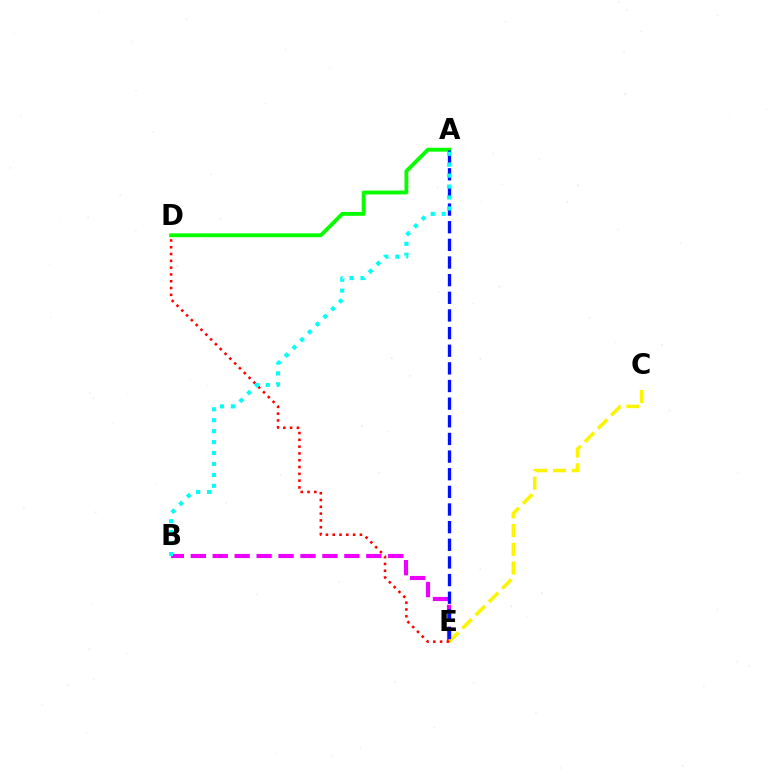{('A', 'D'): [{'color': '#08ff00', 'line_style': 'solid', 'thickness': 2.77}], ('B', 'E'): [{'color': '#ee00ff', 'line_style': 'dashed', 'thickness': 2.98}], ('C', 'E'): [{'color': '#fcf500', 'line_style': 'dashed', 'thickness': 2.54}], ('A', 'E'): [{'color': '#0010ff', 'line_style': 'dashed', 'thickness': 2.4}], ('D', 'E'): [{'color': '#ff0000', 'line_style': 'dotted', 'thickness': 1.85}], ('A', 'B'): [{'color': '#00fff6', 'line_style': 'dotted', 'thickness': 2.97}]}